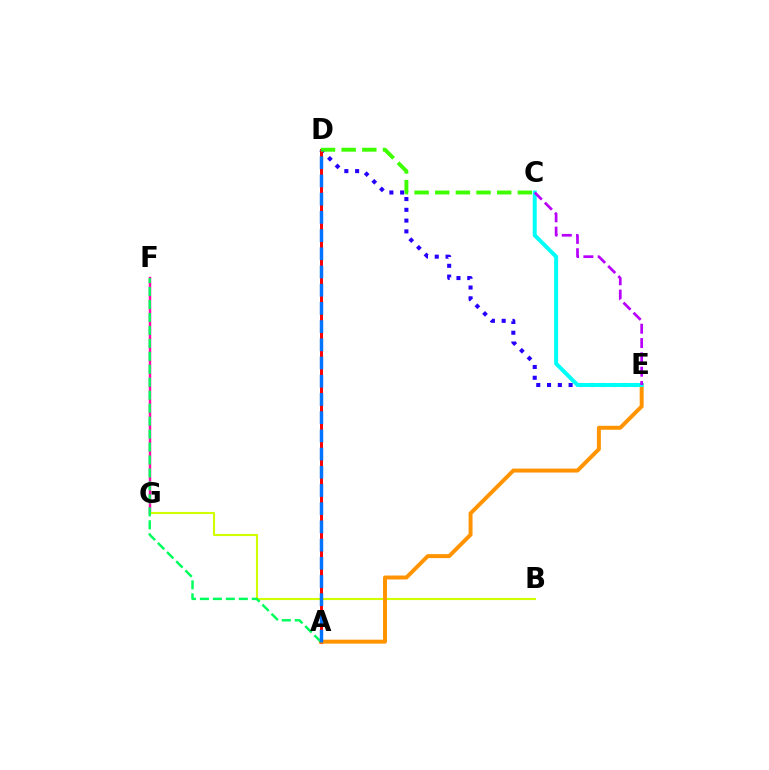{('F', 'G'): [{'color': '#ff00ac', 'line_style': 'solid', 'thickness': 1.77}], ('D', 'E'): [{'color': '#2500ff', 'line_style': 'dotted', 'thickness': 2.93}], ('A', 'D'): [{'color': '#ff0000', 'line_style': 'solid', 'thickness': 2.17}, {'color': '#0074ff', 'line_style': 'dashed', 'thickness': 2.47}], ('B', 'G'): [{'color': '#d1ff00', 'line_style': 'solid', 'thickness': 1.52}], ('A', 'E'): [{'color': '#ff9400', 'line_style': 'solid', 'thickness': 2.85}], ('A', 'F'): [{'color': '#00ff5c', 'line_style': 'dashed', 'thickness': 1.76}], ('C', 'E'): [{'color': '#00fff6', 'line_style': 'solid', 'thickness': 2.87}, {'color': '#b900ff', 'line_style': 'dashed', 'thickness': 1.95}], ('C', 'D'): [{'color': '#3dff00', 'line_style': 'dashed', 'thickness': 2.8}]}